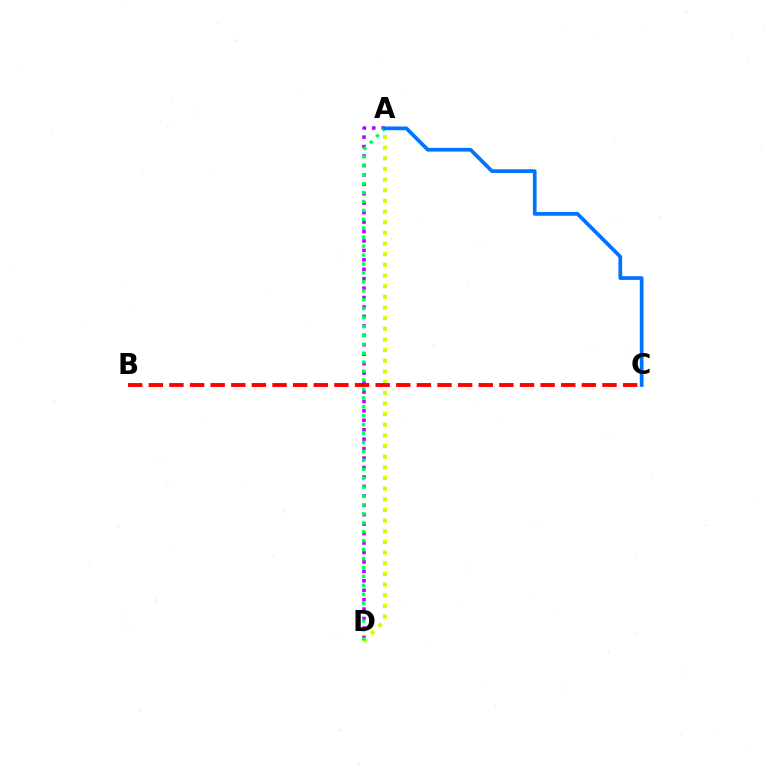{('A', 'D'): [{'color': '#b900ff', 'line_style': 'dotted', 'thickness': 2.56}, {'color': '#d1ff00', 'line_style': 'dotted', 'thickness': 2.9}, {'color': '#00ff5c', 'line_style': 'dotted', 'thickness': 2.43}], ('B', 'C'): [{'color': '#ff0000', 'line_style': 'dashed', 'thickness': 2.8}], ('A', 'C'): [{'color': '#0074ff', 'line_style': 'solid', 'thickness': 2.69}]}